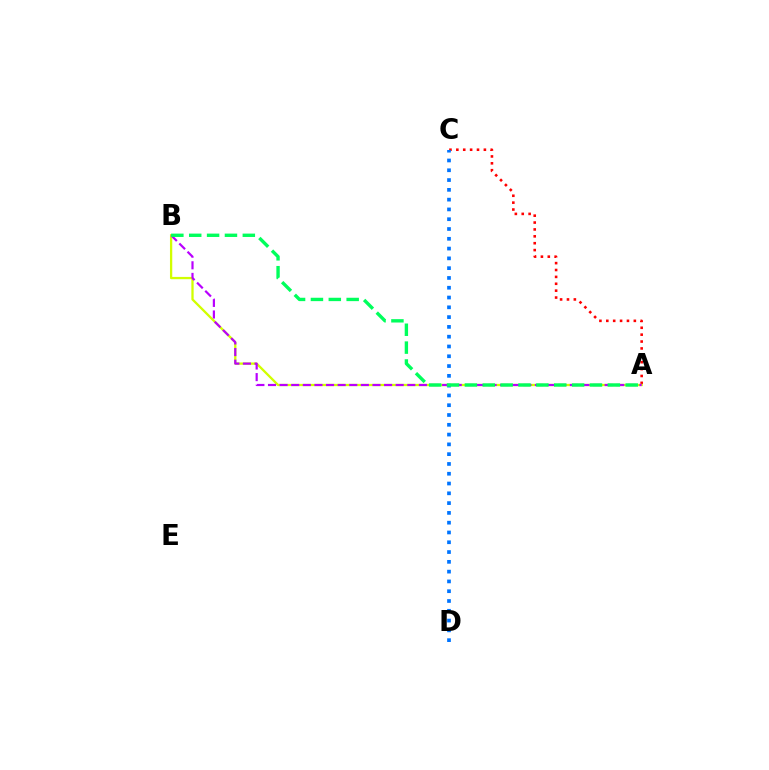{('A', 'C'): [{'color': '#ff0000', 'line_style': 'dotted', 'thickness': 1.87}], ('C', 'D'): [{'color': '#0074ff', 'line_style': 'dotted', 'thickness': 2.66}], ('A', 'B'): [{'color': '#d1ff00', 'line_style': 'solid', 'thickness': 1.65}, {'color': '#b900ff', 'line_style': 'dashed', 'thickness': 1.58}, {'color': '#00ff5c', 'line_style': 'dashed', 'thickness': 2.43}]}